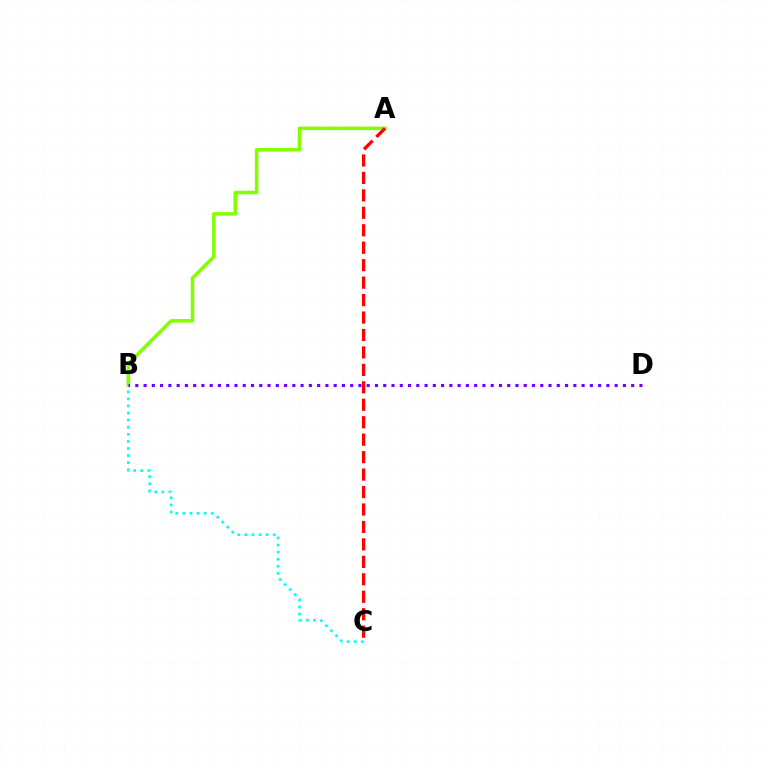{('B', 'C'): [{'color': '#00fff6', 'line_style': 'dotted', 'thickness': 1.92}], ('A', 'B'): [{'color': '#84ff00', 'line_style': 'solid', 'thickness': 2.57}], ('B', 'D'): [{'color': '#7200ff', 'line_style': 'dotted', 'thickness': 2.25}], ('A', 'C'): [{'color': '#ff0000', 'line_style': 'dashed', 'thickness': 2.37}]}